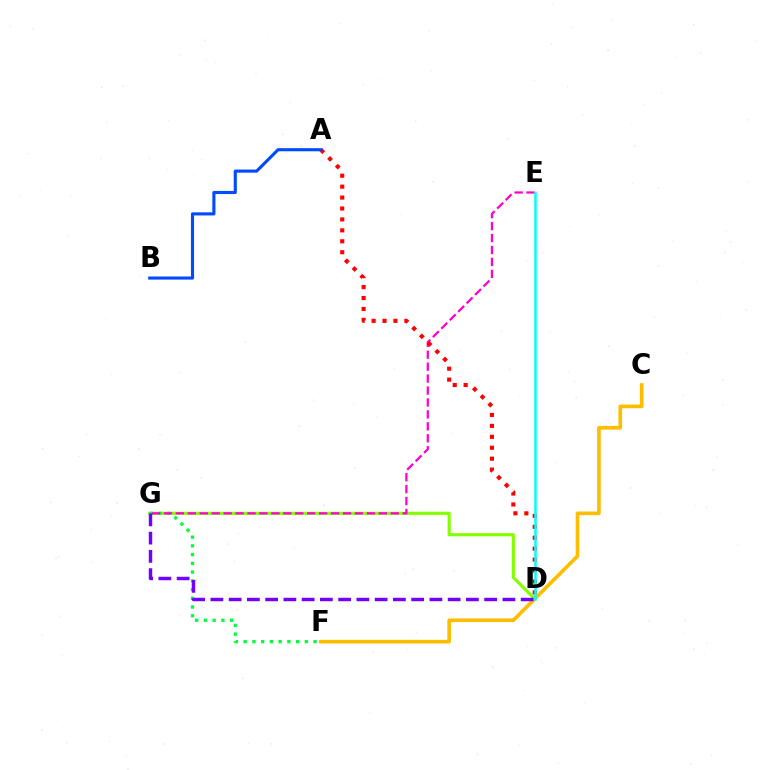{('D', 'G'): [{'color': '#84ff00', 'line_style': 'solid', 'thickness': 2.27}, {'color': '#7200ff', 'line_style': 'dashed', 'thickness': 2.48}], ('F', 'G'): [{'color': '#00ff39', 'line_style': 'dotted', 'thickness': 2.37}], ('C', 'F'): [{'color': '#ffbd00', 'line_style': 'solid', 'thickness': 2.63}], ('E', 'G'): [{'color': '#ff00cf', 'line_style': 'dashed', 'thickness': 1.62}], ('A', 'D'): [{'color': '#ff0000', 'line_style': 'dotted', 'thickness': 2.97}], ('D', 'E'): [{'color': '#00fff6', 'line_style': 'solid', 'thickness': 1.82}], ('A', 'B'): [{'color': '#004bff', 'line_style': 'solid', 'thickness': 2.24}]}